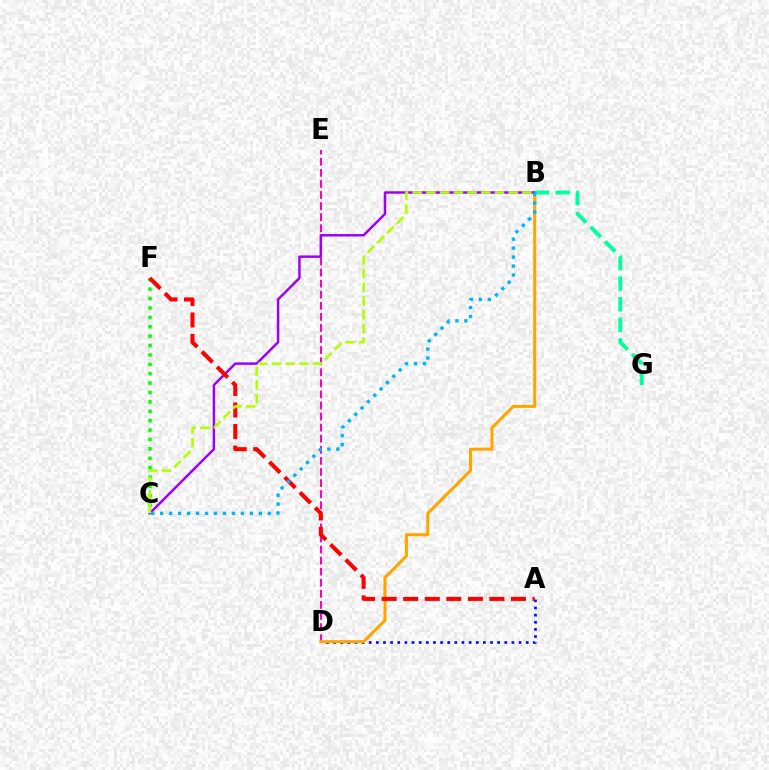{('D', 'E'): [{'color': '#ff00bd', 'line_style': 'dashed', 'thickness': 1.5}], ('A', 'D'): [{'color': '#0010ff', 'line_style': 'dotted', 'thickness': 1.94}], ('B', 'D'): [{'color': '#ffa500', 'line_style': 'solid', 'thickness': 2.21}], ('B', 'C'): [{'color': '#9b00ff', 'line_style': 'solid', 'thickness': 1.77}, {'color': '#b3ff00', 'line_style': 'dashed', 'thickness': 1.86}, {'color': '#00b5ff', 'line_style': 'dotted', 'thickness': 2.44}], ('C', 'F'): [{'color': '#08ff00', 'line_style': 'dotted', 'thickness': 2.55}], ('B', 'G'): [{'color': '#00ff9d', 'line_style': 'dashed', 'thickness': 2.8}], ('A', 'F'): [{'color': '#ff0000', 'line_style': 'dashed', 'thickness': 2.93}]}